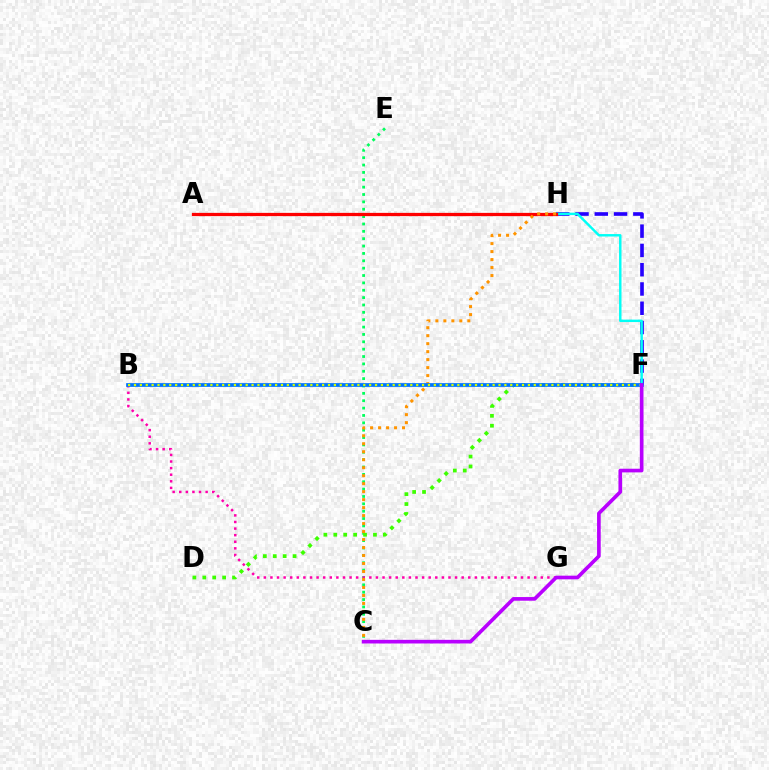{('C', 'E'): [{'color': '#00ff5c', 'line_style': 'dotted', 'thickness': 2.0}], ('F', 'H'): [{'color': '#2500ff', 'line_style': 'dashed', 'thickness': 2.62}, {'color': '#00fff6', 'line_style': 'solid', 'thickness': 1.75}], ('D', 'F'): [{'color': '#3dff00', 'line_style': 'dotted', 'thickness': 2.69}], ('B', 'G'): [{'color': '#ff00ac', 'line_style': 'dotted', 'thickness': 1.79}], ('A', 'H'): [{'color': '#ff0000', 'line_style': 'solid', 'thickness': 2.35}], ('C', 'H'): [{'color': '#ff9400', 'line_style': 'dotted', 'thickness': 2.17}], ('B', 'F'): [{'color': '#0074ff', 'line_style': 'solid', 'thickness': 2.68}, {'color': '#d1ff00', 'line_style': 'dotted', 'thickness': 1.6}], ('C', 'F'): [{'color': '#b900ff', 'line_style': 'solid', 'thickness': 2.63}]}